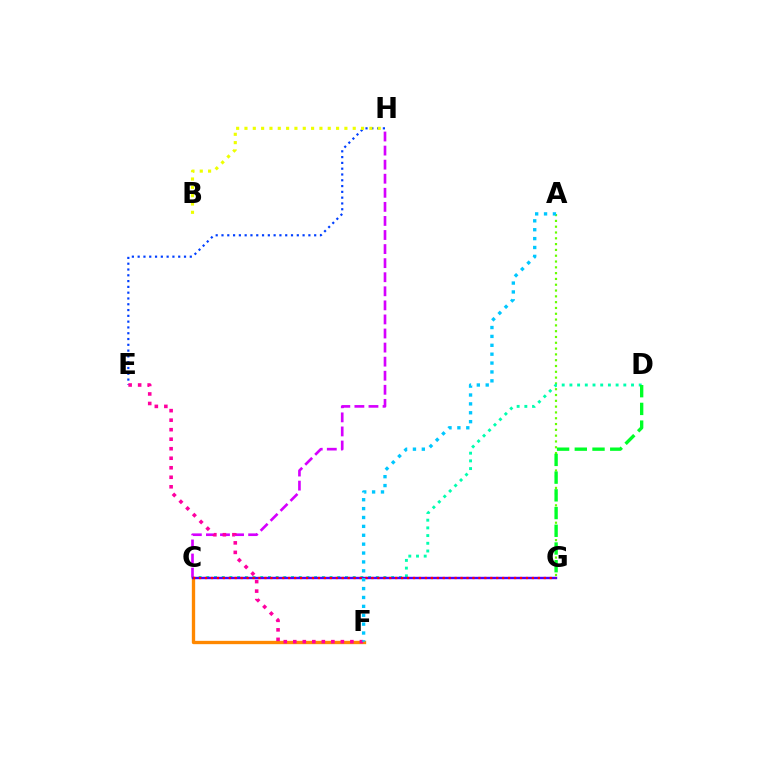{('E', 'H'): [{'color': '#003fff', 'line_style': 'dotted', 'thickness': 1.57}], ('A', 'G'): [{'color': '#66ff00', 'line_style': 'dotted', 'thickness': 1.58}], ('C', 'D'): [{'color': '#00ffaf', 'line_style': 'dotted', 'thickness': 2.09}], ('C', 'H'): [{'color': '#d600ff', 'line_style': 'dashed', 'thickness': 1.91}], ('C', 'F'): [{'color': '#ff8800', 'line_style': 'solid', 'thickness': 2.39}], ('E', 'F'): [{'color': '#ff00a0', 'line_style': 'dotted', 'thickness': 2.59}], ('C', 'G'): [{'color': '#4f00ff', 'line_style': 'solid', 'thickness': 1.72}, {'color': '#ff0000', 'line_style': 'dotted', 'thickness': 1.61}], ('A', 'F'): [{'color': '#00c7ff', 'line_style': 'dotted', 'thickness': 2.41}], ('D', 'G'): [{'color': '#00ff27', 'line_style': 'dashed', 'thickness': 2.41}], ('B', 'H'): [{'color': '#eeff00', 'line_style': 'dotted', 'thickness': 2.26}]}